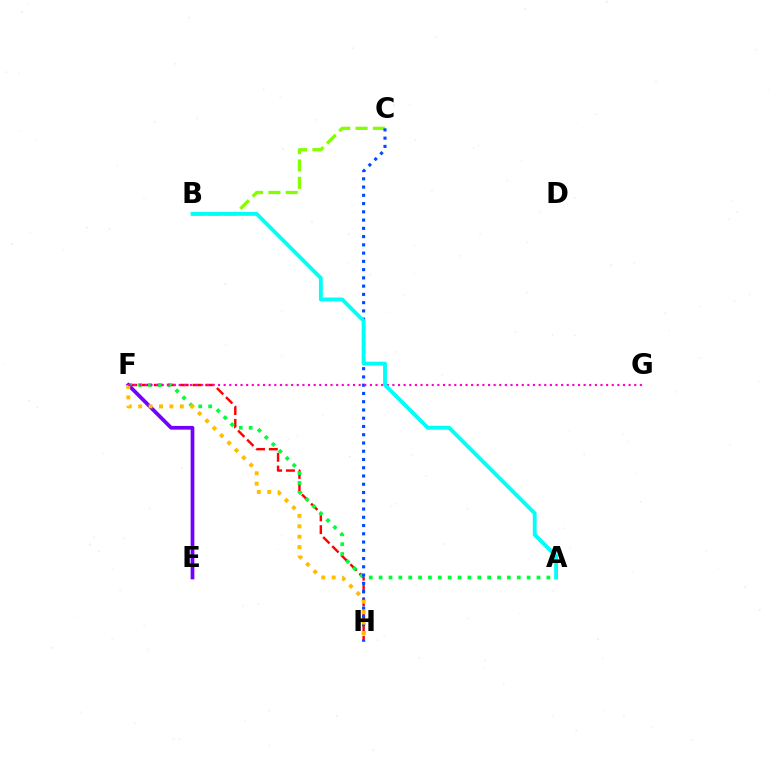{('B', 'C'): [{'color': '#84ff00', 'line_style': 'dashed', 'thickness': 2.36}], ('F', 'H'): [{'color': '#ff0000', 'line_style': 'dashed', 'thickness': 1.74}, {'color': '#ffbd00', 'line_style': 'dotted', 'thickness': 2.83}], ('A', 'F'): [{'color': '#00ff39', 'line_style': 'dotted', 'thickness': 2.68}], ('C', 'H'): [{'color': '#004bff', 'line_style': 'dotted', 'thickness': 2.24}], ('E', 'F'): [{'color': '#7200ff', 'line_style': 'solid', 'thickness': 2.68}], ('F', 'G'): [{'color': '#ff00cf', 'line_style': 'dotted', 'thickness': 1.53}], ('A', 'B'): [{'color': '#00fff6', 'line_style': 'solid', 'thickness': 2.78}]}